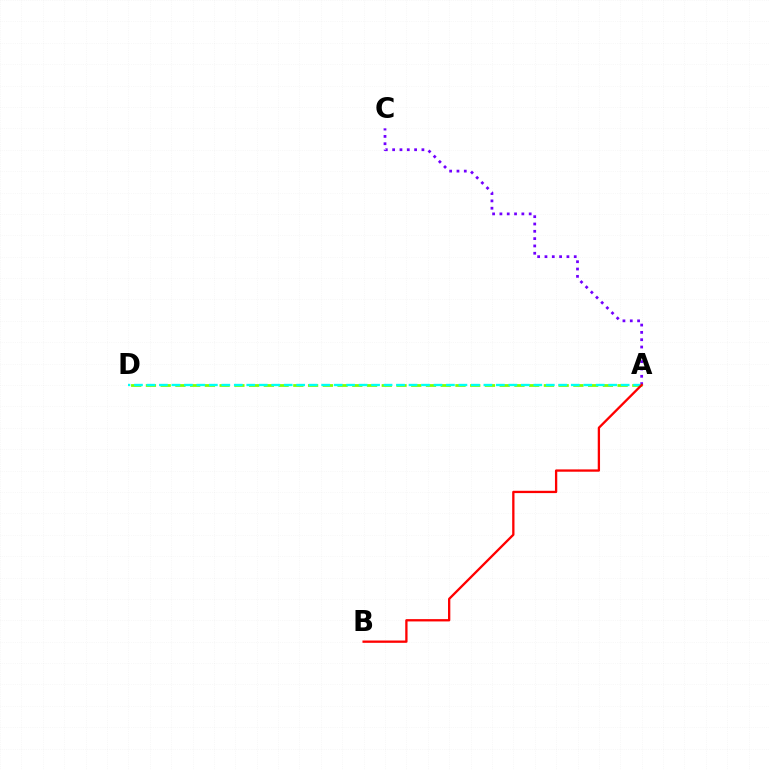{('A', 'C'): [{'color': '#7200ff', 'line_style': 'dotted', 'thickness': 1.99}], ('A', 'D'): [{'color': '#84ff00', 'line_style': 'dashed', 'thickness': 2.0}, {'color': '#00fff6', 'line_style': 'dashed', 'thickness': 1.7}], ('A', 'B'): [{'color': '#ff0000', 'line_style': 'solid', 'thickness': 1.66}]}